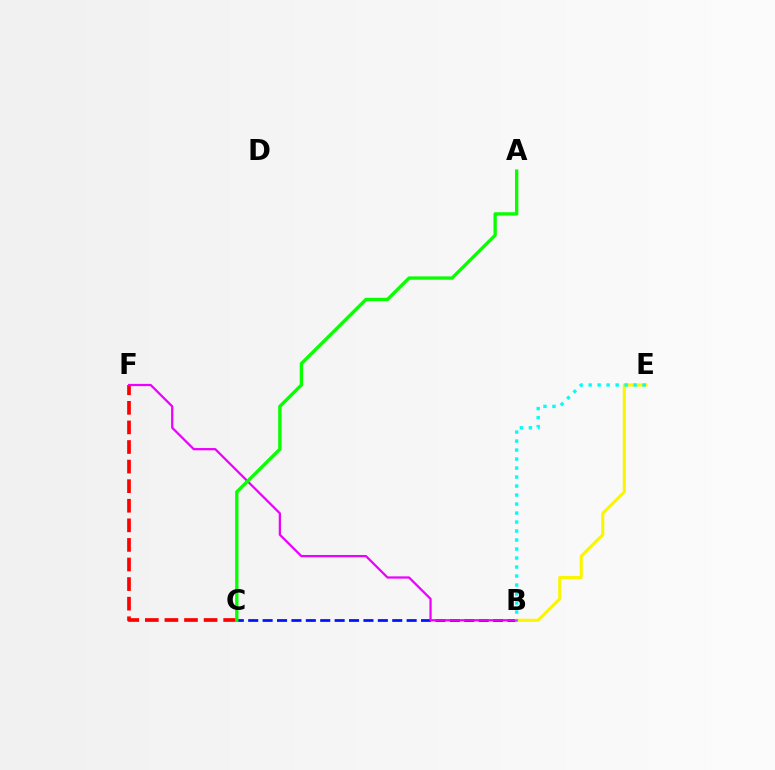{('B', 'C'): [{'color': '#0010ff', 'line_style': 'dashed', 'thickness': 1.96}], ('C', 'F'): [{'color': '#ff0000', 'line_style': 'dashed', 'thickness': 2.66}], ('B', 'E'): [{'color': '#fcf500', 'line_style': 'solid', 'thickness': 2.23}, {'color': '#00fff6', 'line_style': 'dotted', 'thickness': 2.44}], ('B', 'F'): [{'color': '#ee00ff', 'line_style': 'solid', 'thickness': 1.62}], ('A', 'C'): [{'color': '#08ff00', 'line_style': 'solid', 'thickness': 2.4}]}